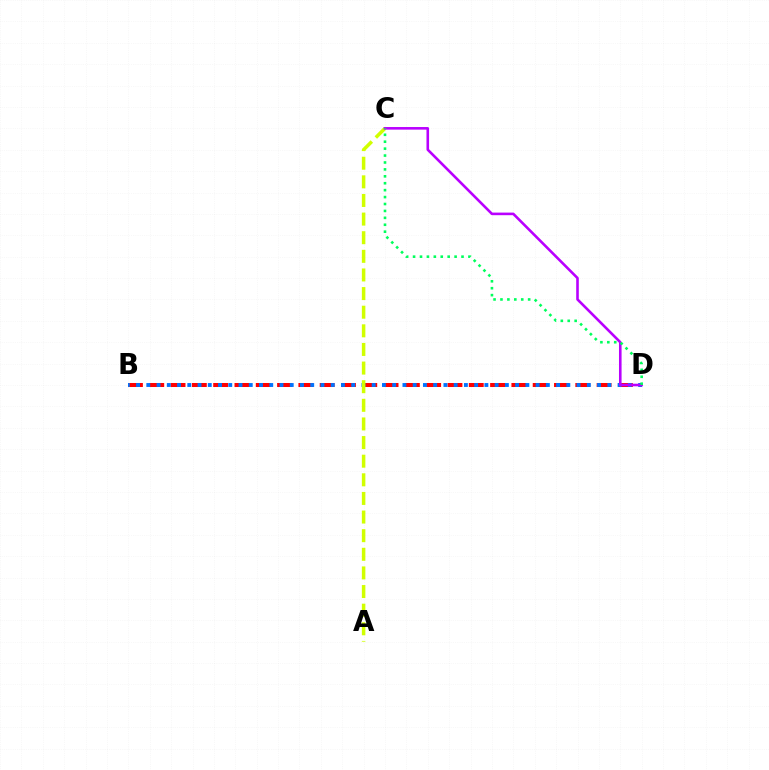{('B', 'D'): [{'color': '#ff0000', 'line_style': 'dashed', 'thickness': 2.89}, {'color': '#0074ff', 'line_style': 'dotted', 'thickness': 2.78}], ('A', 'C'): [{'color': '#d1ff00', 'line_style': 'dashed', 'thickness': 2.53}], ('C', 'D'): [{'color': '#b900ff', 'line_style': 'solid', 'thickness': 1.87}, {'color': '#00ff5c', 'line_style': 'dotted', 'thickness': 1.88}]}